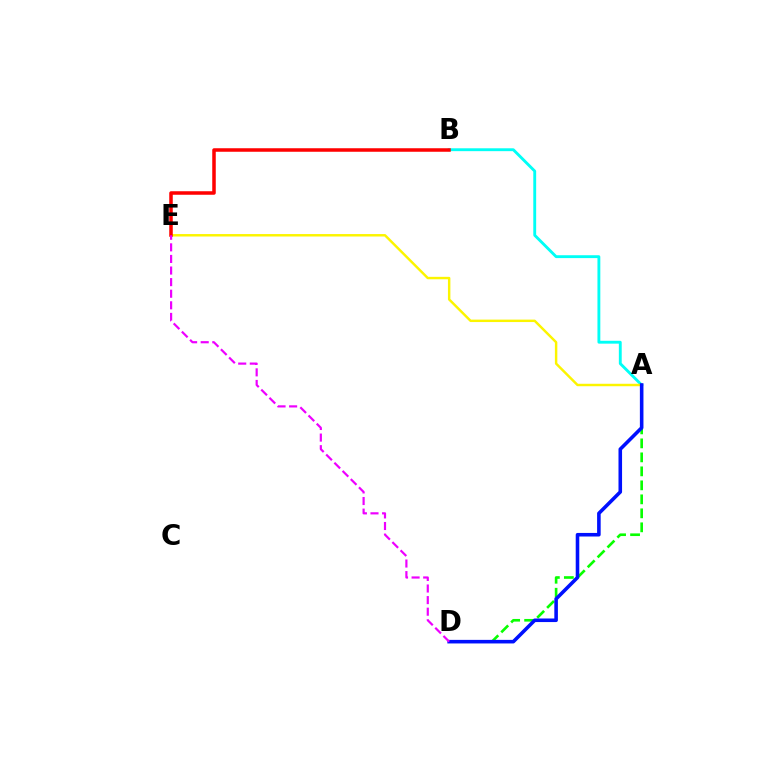{('A', 'D'): [{'color': '#08ff00', 'line_style': 'dashed', 'thickness': 1.9}, {'color': '#0010ff', 'line_style': 'solid', 'thickness': 2.57}], ('A', 'B'): [{'color': '#00fff6', 'line_style': 'solid', 'thickness': 2.07}], ('A', 'E'): [{'color': '#fcf500', 'line_style': 'solid', 'thickness': 1.76}], ('B', 'E'): [{'color': '#ff0000', 'line_style': 'solid', 'thickness': 2.53}], ('D', 'E'): [{'color': '#ee00ff', 'line_style': 'dashed', 'thickness': 1.57}]}